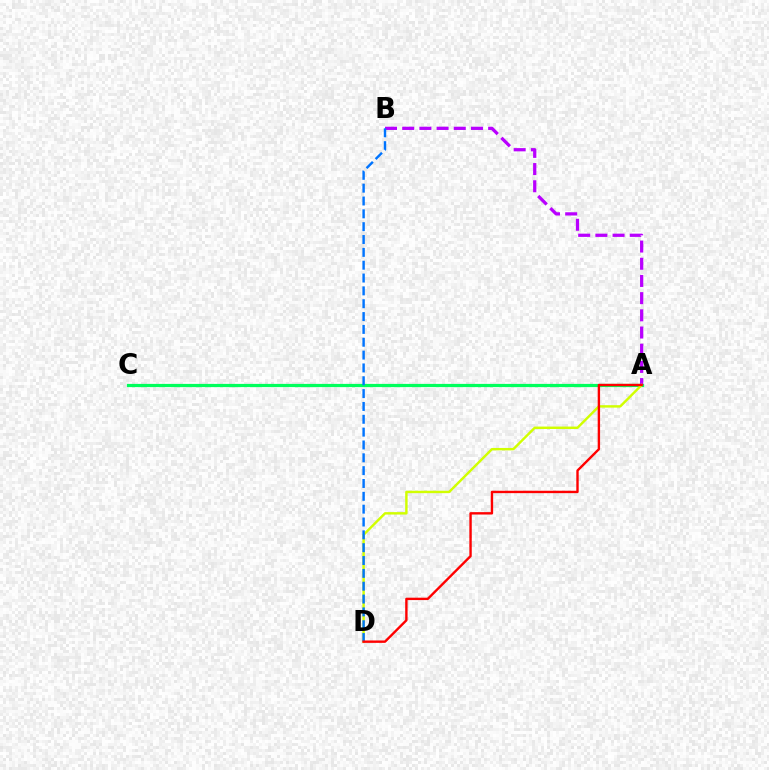{('A', 'C'): [{'color': '#00ff5c', 'line_style': 'solid', 'thickness': 2.32}], ('A', 'B'): [{'color': '#b900ff', 'line_style': 'dashed', 'thickness': 2.34}], ('A', 'D'): [{'color': '#d1ff00', 'line_style': 'solid', 'thickness': 1.75}, {'color': '#ff0000', 'line_style': 'solid', 'thickness': 1.72}], ('B', 'D'): [{'color': '#0074ff', 'line_style': 'dashed', 'thickness': 1.74}]}